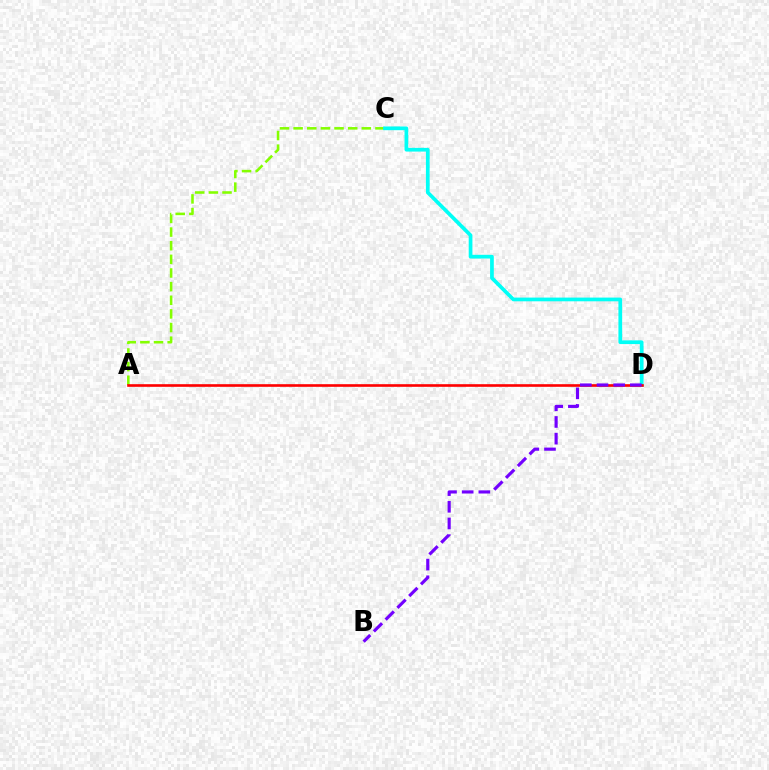{('A', 'C'): [{'color': '#84ff00', 'line_style': 'dashed', 'thickness': 1.85}], ('C', 'D'): [{'color': '#00fff6', 'line_style': 'solid', 'thickness': 2.67}], ('A', 'D'): [{'color': '#ff0000', 'line_style': 'solid', 'thickness': 1.9}], ('B', 'D'): [{'color': '#7200ff', 'line_style': 'dashed', 'thickness': 2.26}]}